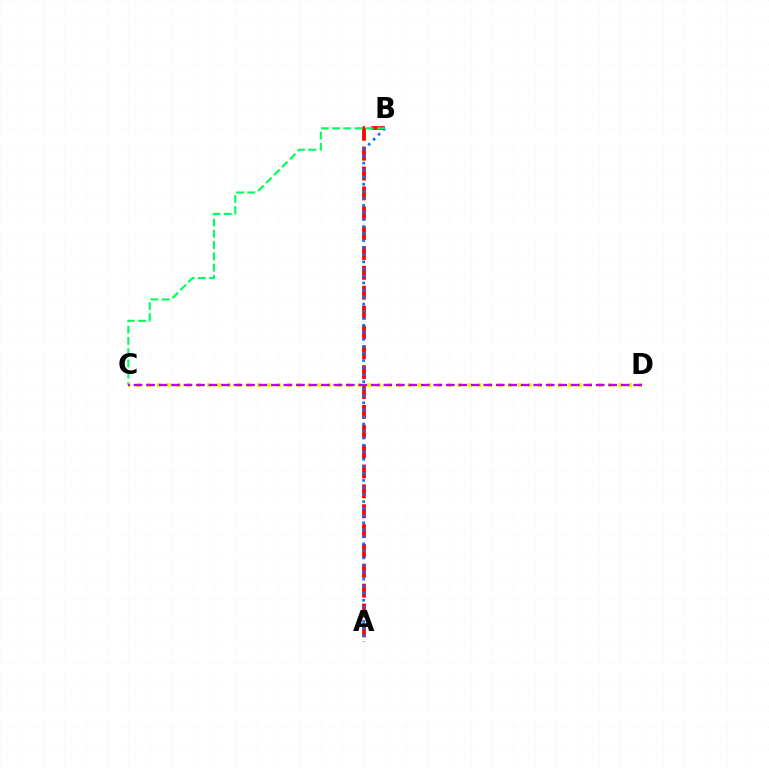{('A', 'B'): [{'color': '#ff0000', 'line_style': 'dashed', 'thickness': 2.7}, {'color': '#0074ff', 'line_style': 'dotted', 'thickness': 1.92}], ('B', 'C'): [{'color': '#00ff5c', 'line_style': 'dashed', 'thickness': 1.53}], ('C', 'D'): [{'color': '#d1ff00', 'line_style': 'dotted', 'thickness': 2.72}, {'color': '#b900ff', 'line_style': 'dashed', 'thickness': 1.7}]}